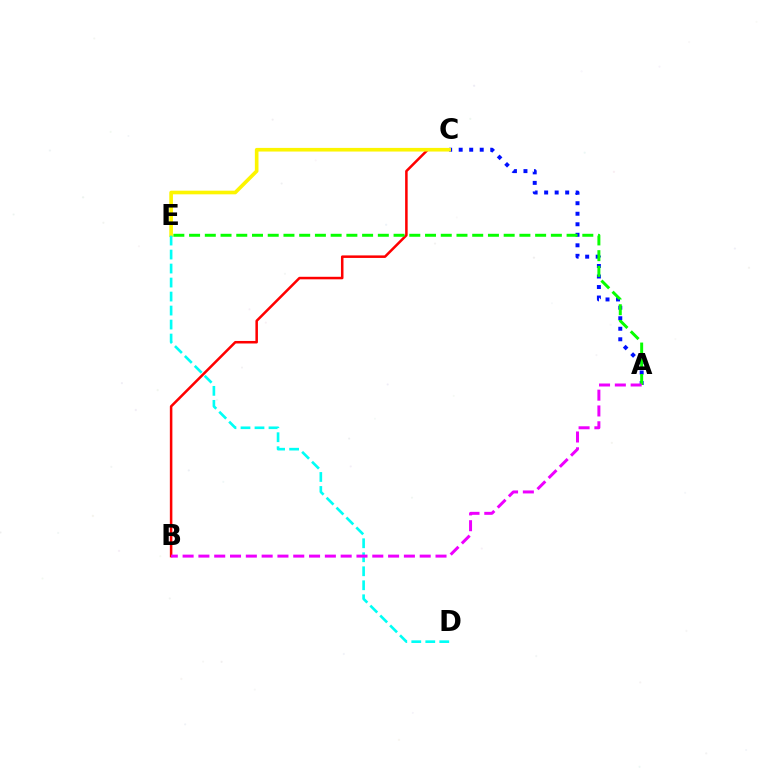{('B', 'C'): [{'color': '#ff0000', 'line_style': 'solid', 'thickness': 1.82}], ('A', 'C'): [{'color': '#0010ff', 'line_style': 'dotted', 'thickness': 2.86}], ('C', 'E'): [{'color': '#fcf500', 'line_style': 'solid', 'thickness': 2.62}], ('D', 'E'): [{'color': '#00fff6', 'line_style': 'dashed', 'thickness': 1.9}], ('A', 'E'): [{'color': '#08ff00', 'line_style': 'dashed', 'thickness': 2.14}], ('A', 'B'): [{'color': '#ee00ff', 'line_style': 'dashed', 'thickness': 2.15}]}